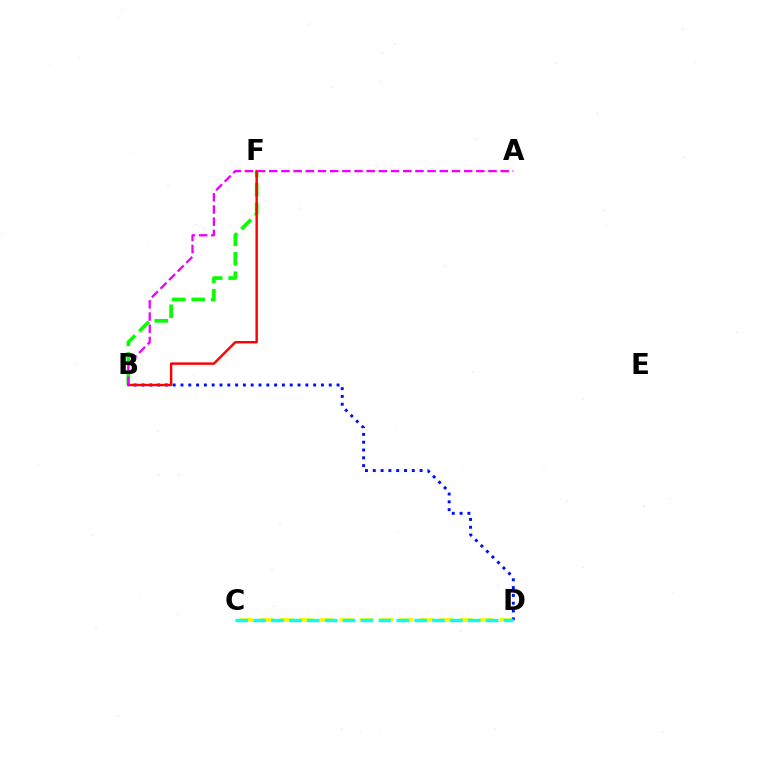{('C', 'D'): [{'color': '#fcf500', 'line_style': 'dashed', 'thickness': 2.71}, {'color': '#00fff6', 'line_style': 'dashed', 'thickness': 2.43}], ('B', 'F'): [{'color': '#08ff00', 'line_style': 'dashed', 'thickness': 2.64}, {'color': '#ff0000', 'line_style': 'solid', 'thickness': 1.75}], ('B', 'D'): [{'color': '#0010ff', 'line_style': 'dotted', 'thickness': 2.12}], ('A', 'B'): [{'color': '#ee00ff', 'line_style': 'dashed', 'thickness': 1.65}]}